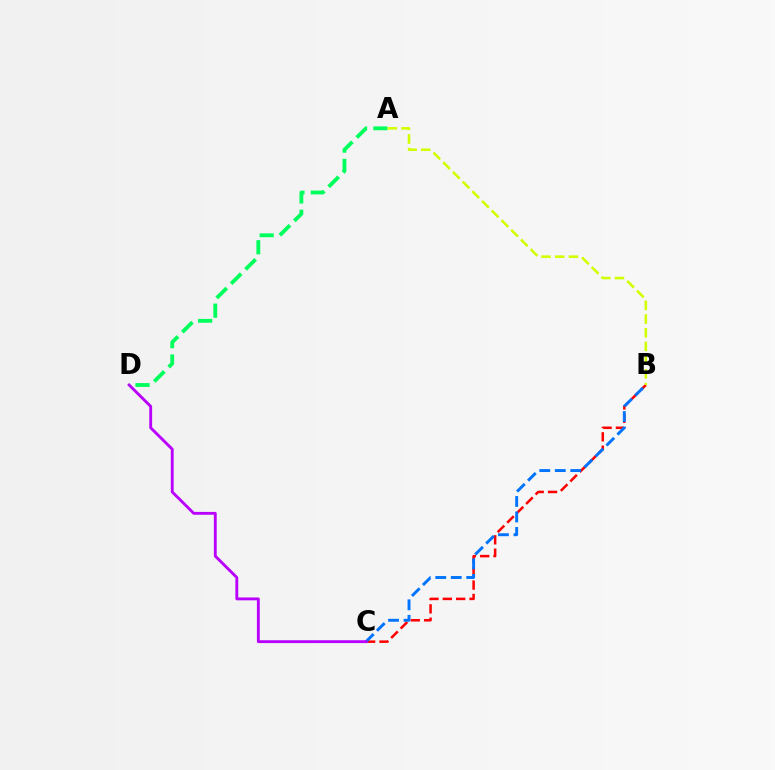{('B', 'C'): [{'color': '#ff0000', 'line_style': 'dashed', 'thickness': 1.82}, {'color': '#0074ff', 'line_style': 'dashed', 'thickness': 2.1}], ('C', 'D'): [{'color': '#b900ff', 'line_style': 'solid', 'thickness': 2.06}], ('A', 'D'): [{'color': '#00ff5c', 'line_style': 'dashed', 'thickness': 2.76}], ('A', 'B'): [{'color': '#d1ff00', 'line_style': 'dashed', 'thickness': 1.86}]}